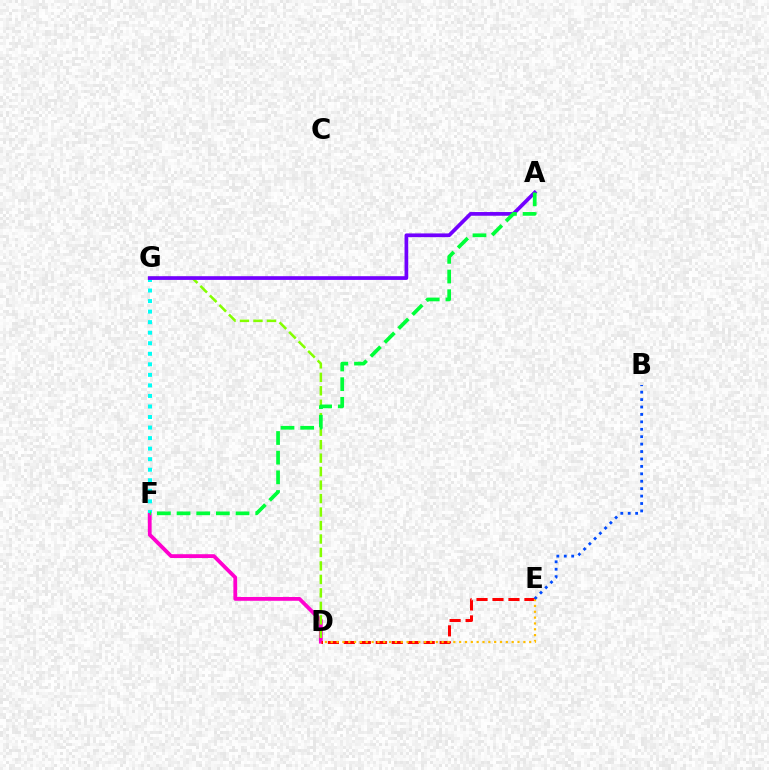{('D', 'F'): [{'color': '#ff00cf', 'line_style': 'solid', 'thickness': 2.74}], ('D', 'E'): [{'color': '#ff0000', 'line_style': 'dashed', 'thickness': 2.17}, {'color': '#ffbd00', 'line_style': 'dotted', 'thickness': 1.59}], ('D', 'G'): [{'color': '#84ff00', 'line_style': 'dashed', 'thickness': 1.83}], ('F', 'G'): [{'color': '#00fff6', 'line_style': 'dotted', 'thickness': 2.86}], ('A', 'G'): [{'color': '#7200ff', 'line_style': 'solid', 'thickness': 2.67}], ('A', 'F'): [{'color': '#00ff39', 'line_style': 'dashed', 'thickness': 2.67}], ('B', 'E'): [{'color': '#004bff', 'line_style': 'dotted', 'thickness': 2.02}]}